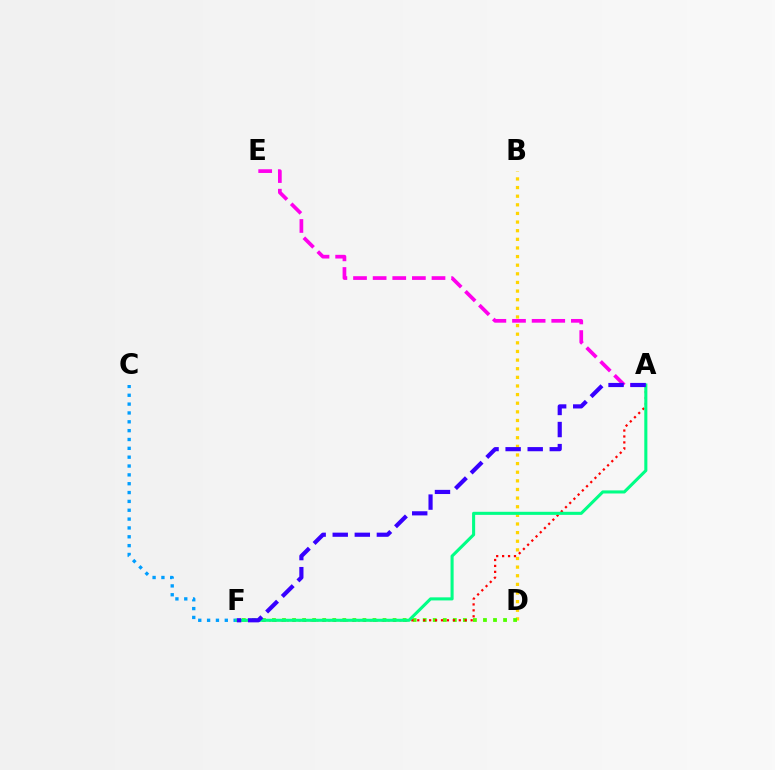{('A', 'E'): [{'color': '#ff00ed', 'line_style': 'dashed', 'thickness': 2.67}], ('B', 'D'): [{'color': '#ffd500', 'line_style': 'dotted', 'thickness': 2.34}], ('C', 'F'): [{'color': '#009eff', 'line_style': 'dotted', 'thickness': 2.4}], ('D', 'F'): [{'color': '#4fff00', 'line_style': 'dotted', 'thickness': 2.73}], ('A', 'F'): [{'color': '#ff0000', 'line_style': 'dotted', 'thickness': 1.61}, {'color': '#00ff86', 'line_style': 'solid', 'thickness': 2.21}, {'color': '#3700ff', 'line_style': 'dashed', 'thickness': 3.0}]}